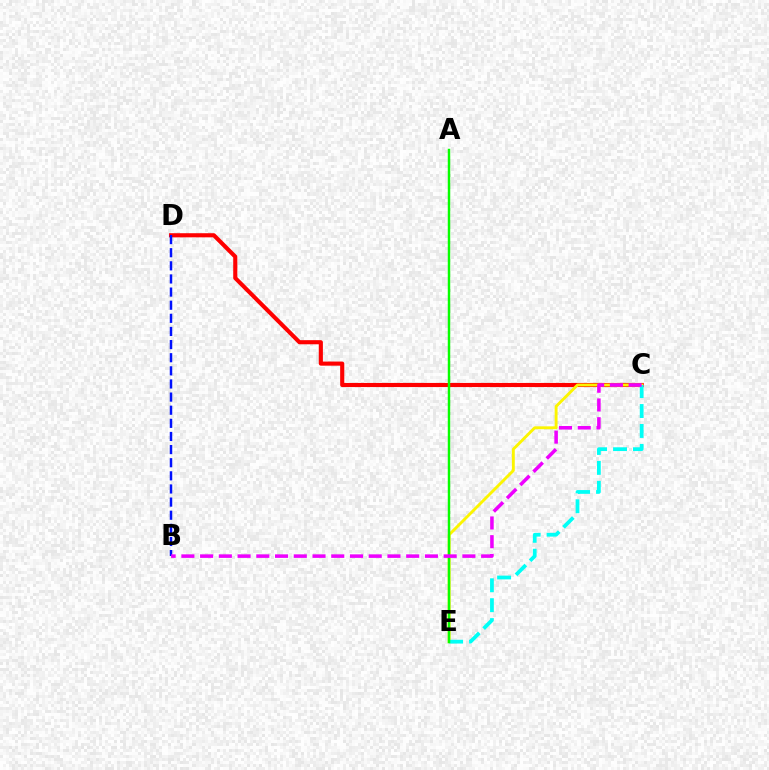{('C', 'D'): [{'color': '#ff0000', 'line_style': 'solid', 'thickness': 2.97}], ('C', 'E'): [{'color': '#fcf500', 'line_style': 'solid', 'thickness': 2.08}, {'color': '#00fff6', 'line_style': 'dashed', 'thickness': 2.71}], ('A', 'E'): [{'color': '#08ff00', 'line_style': 'solid', 'thickness': 1.77}], ('B', 'D'): [{'color': '#0010ff', 'line_style': 'dashed', 'thickness': 1.78}], ('B', 'C'): [{'color': '#ee00ff', 'line_style': 'dashed', 'thickness': 2.55}]}